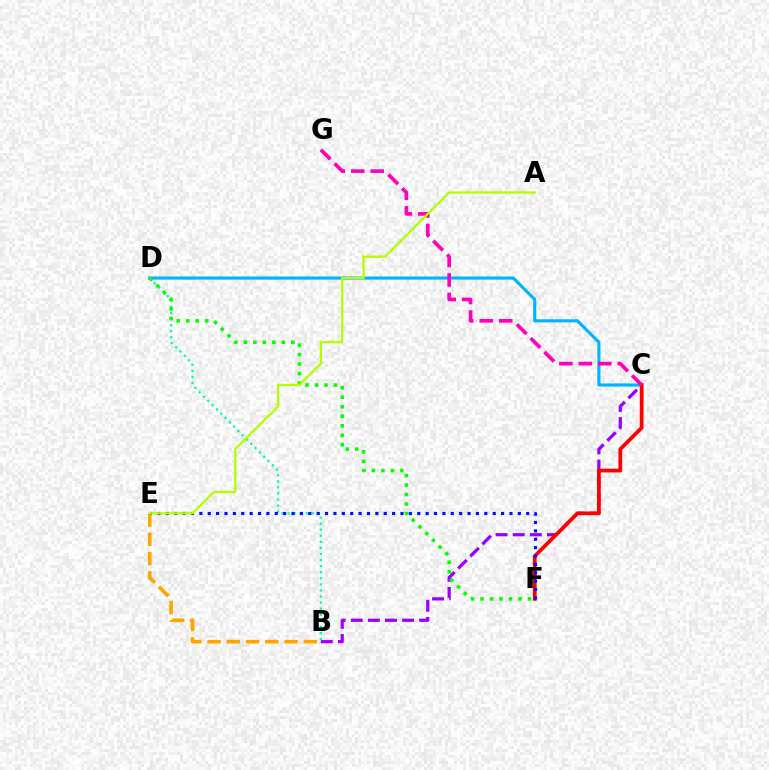{('B', 'C'): [{'color': '#9b00ff', 'line_style': 'dashed', 'thickness': 2.32}], ('C', 'D'): [{'color': '#00b5ff', 'line_style': 'solid', 'thickness': 2.26}], ('B', 'E'): [{'color': '#ffa500', 'line_style': 'dashed', 'thickness': 2.62}], ('C', 'F'): [{'color': '#ff0000', 'line_style': 'solid', 'thickness': 2.7}], ('B', 'D'): [{'color': '#00ff9d', 'line_style': 'dotted', 'thickness': 1.65}], ('E', 'F'): [{'color': '#0010ff', 'line_style': 'dotted', 'thickness': 2.28}], ('D', 'F'): [{'color': '#08ff00', 'line_style': 'dotted', 'thickness': 2.58}], ('C', 'G'): [{'color': '#ff00bd', 'line_style': 'dashed', 'thickness': 2.65}], ('A', 'E'): [{'color': '#b3ff00', 'line_style': 'solid', 'thickness': 1.65}]}